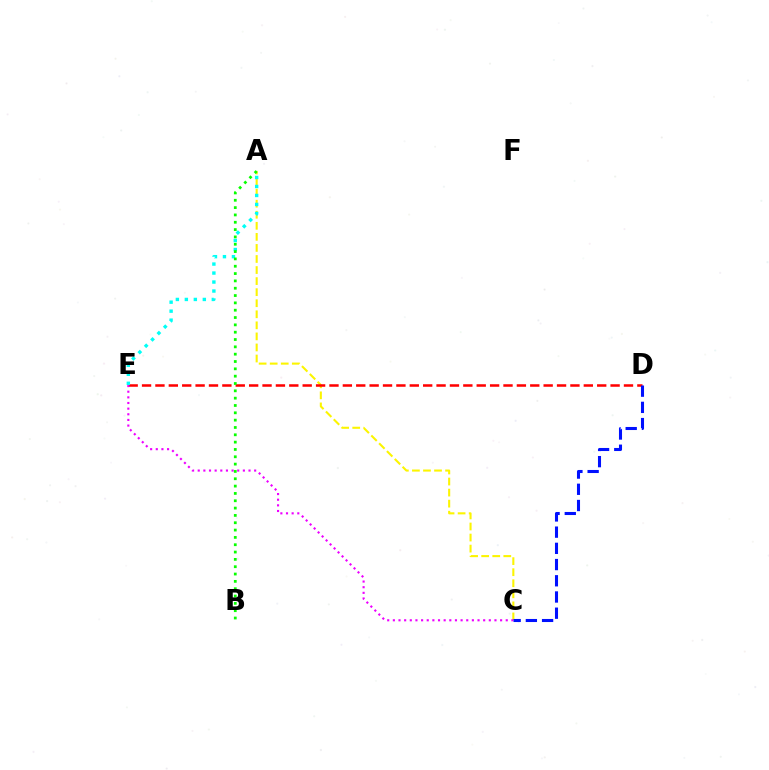{('A', 'C'): [{'color': '#fcf500', 'line_style': 'dashed', 'thickness': 1.5}], ('D', 'E'): [{'color': '#ff0000', 'line_style': 'dashed', 'thickness': 1.82}], ('A', 'E'): [{'color': '#00fff6', 'line_style': 'dotted', 'thickness': 2.44}], ('C', 'E'): [{'color': '#ee00ff', 'line_style': 'dotted', 'thickness': 1.53}], ('A', 'B'): [{'color': '#08ff00', 'line_style': 'dotted', 'thickness': 1.99}], ('C', 'D'): [{'color': '#0010ff', 'line_style': 'dashed', 'thickness': 2.2}]}